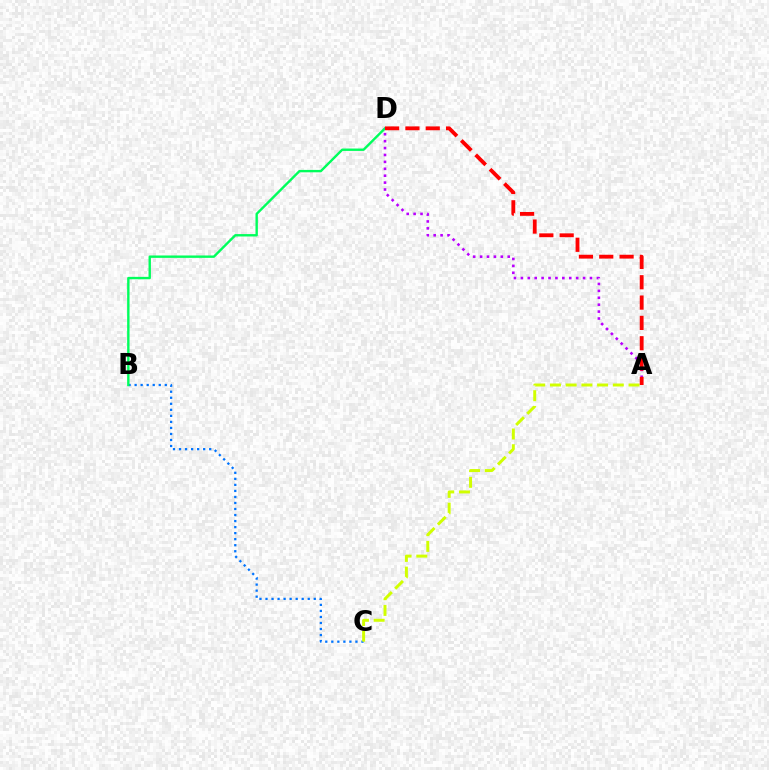{('B', 'C'): [{'color': '#0074ff', 'line_style': 'dotted', 'thickness': 1.64}], ('B', 'D'): [{'color': '#00ff5c', 'line_style': 'solid', 'thickness': 1.72}], ('A', 'C'): [{'color': '#d1ff00', 'line_style': 'dashed', 'thickness': 2.13}], ('A', 'D'): [{'color': '#b900ff', 'line_style': 'dotted', 'thickness': 1.88}, {'color': '#ff0000', 'line_style': 'dashed', 'thickness': 2.76}]}